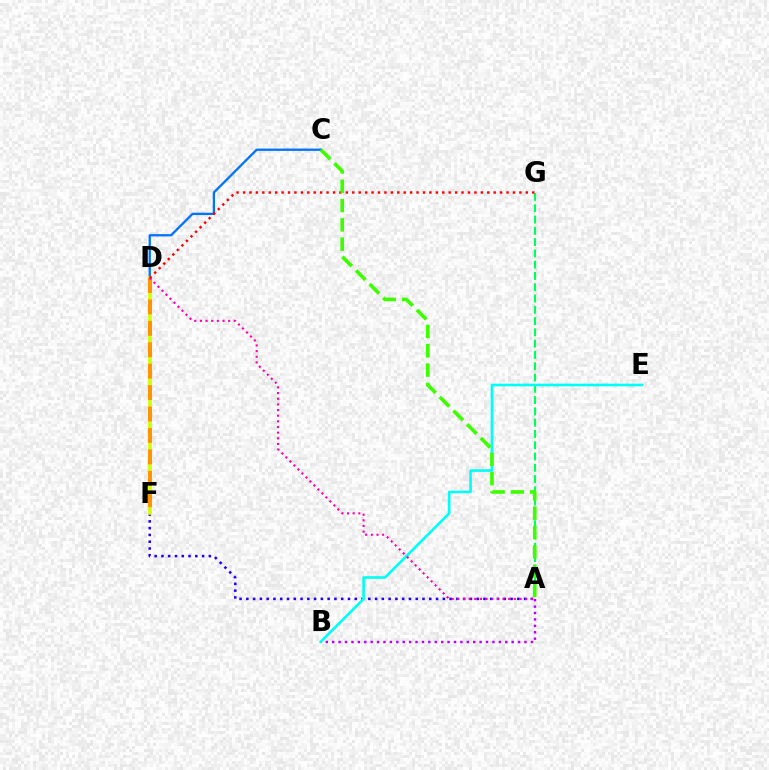{('C', 'D'): [{'color': '#0074ff', 'line_style': 'solid', 'thickness': 1.67}], ('A', 'F'): [{'color': '#2500ff', 'line_style': 'dotted', 'thickness': 1.84}], ('D', 'F'): [{'color': '#d1ff00', 'line_style': 'solid', 'thickness': 2.64}, {'color': '#ff9400', 'line_style': 'dashed', 'thickness': 2.91}], ('A', 'B'): [{'color': '#b900ff', 'line_style': 'dotted', 'thickness': 1.74}], ('A', 'G'): [{'color': '#00ff5c', 'line_style': 'dashed', 'thickness': 1.53}], ('B', 'E'): [{'color': '#00fff6', 'line_style': 'solid', 'thickness': 1.89}], ('D', 'G'): [{'color': '#ff0000', 'line_style': 'dotted', 'thickness': 1.75}], ('A', 'C'): [{'color': '#3dff00', 'line_style': 'dashed', 'thickness': 2.62}], ('A', 'D'): [{'color': '#ff00ac', 'line_style': 'dotted', 'thickness': 1.54}]}